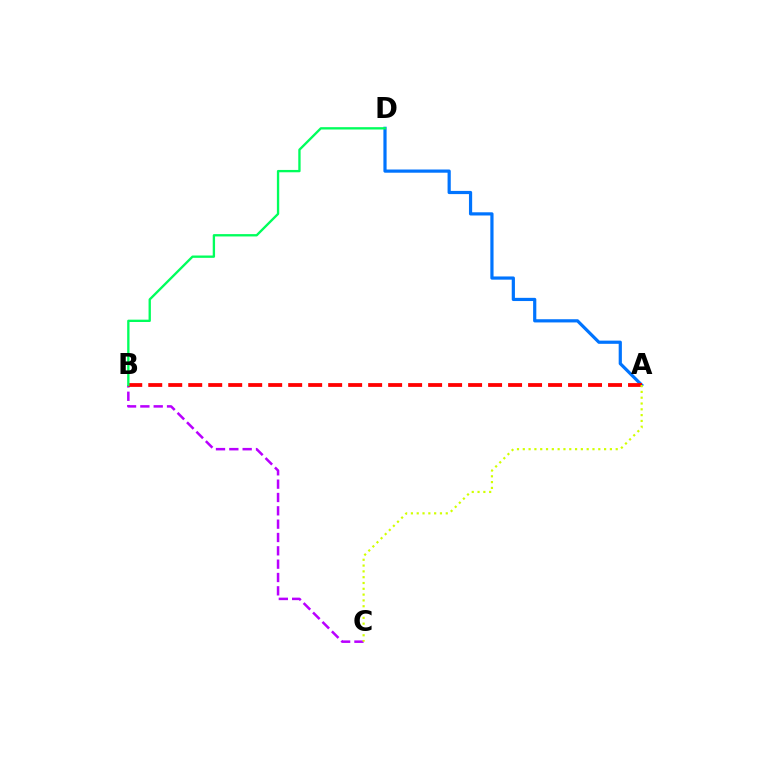{('B', 'C'): [{'color': '#b900ff', 'line_style': 'dashed', 'thickness': 1.81}], ('A', 'D'): [{'color': '#0074ff', 'line_style': 'solid', 'thickness': 2.3}], ('A', 'B'): [{'color': '#ff0000', 'line_style': 'dashed', 'thickness': 2.72}], ('B', 'D'): [{'color': '#00ff5c', 'line_style': 'solid', 'thickness': 1.68}], ('A', 'C'): [{'color': '#d1ff00', 'line_style': 'dotted', 'thickness': 1.58}]}